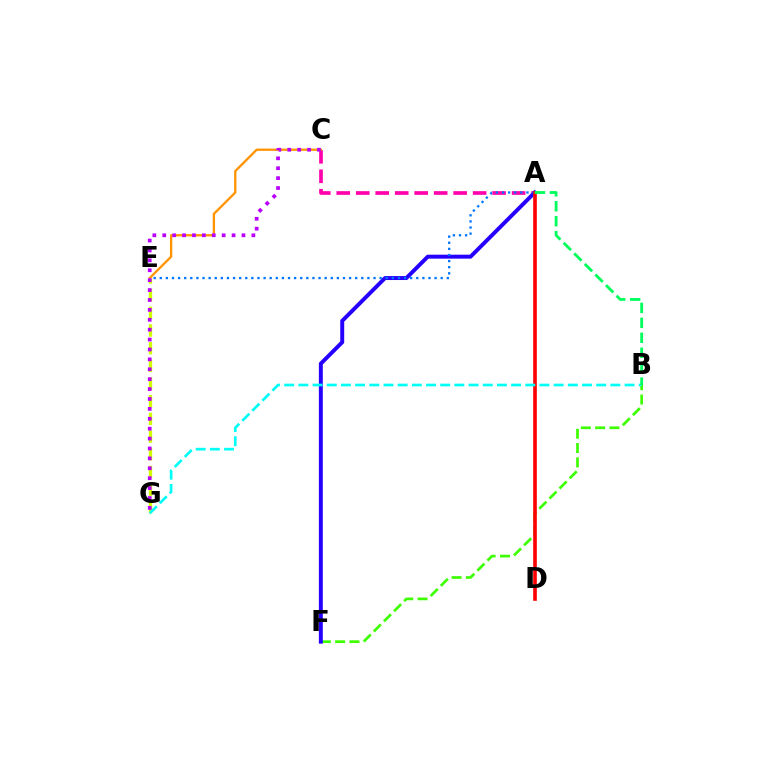{('A', 'C'): [{'color': '#ff00ac', 'line_style': 'dashed', 'thickness': 2.65}], ('B', 'F'): [{'color': '#3dff00', 'line_style': 'dashed', 'thickness': 1.94}], ('A', 'F'): [{'color': '#2500ff', 'line_style': 'solid', 'thickness': 2.84}], ('E', 'G'): [{'color': '#d1ff00', 'line_style': 'dashed', 'thickness': 2.4}], ('C', 'E'): [{'color': '#ff9400', 'line_style': 'solid', 'thickness': 1.66}], ('A', 'E'): [{'color': '#0074ff', 'line_style': 'dotted', 'thickness': 1.66}], ('A', 'D'): [{'color': '#ff0000', 'line_style': 'solid', 'thickness': 2.61}], ('B', 'G'): [{'color': '#00fff6', 'line_style': 'dashed', 'thickness': 1.93}], ('C', 'G'): [{'color': '#b900ff', 'line_style': 'dotted', 'thickness': 2.69}], ('A', 'B'): [{'color': '#00ff5c', 'line_style': 'dashed', 'thickness': 2.03}]}